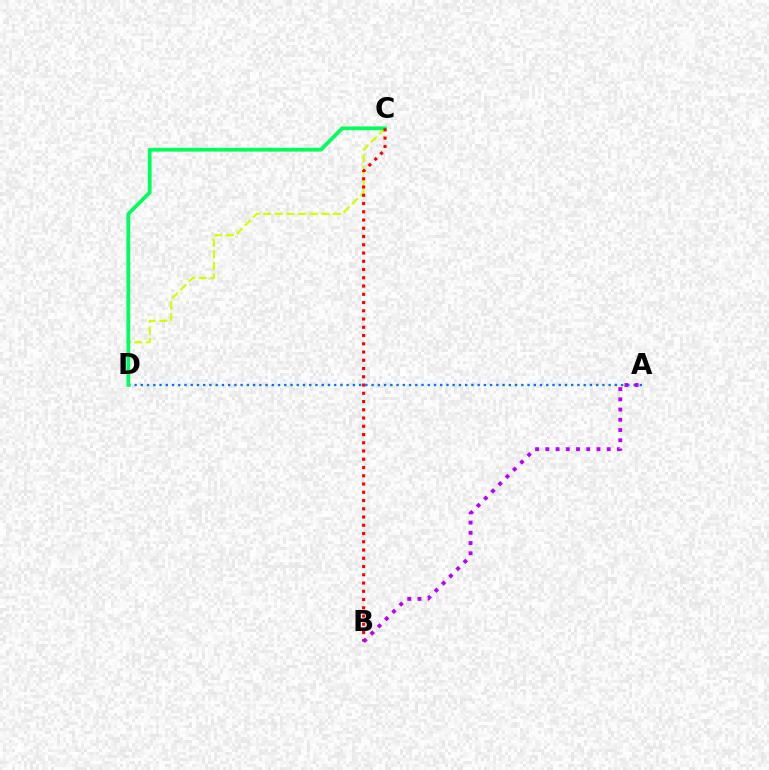{('C', 'D'): [{'color': '#d1ff00', 'line_style': 'dashed', 'thickness': 1.58}, {'color': '#00ff5c', 'line_style': 'solid', 'thickness': 2.71}], ('A', 'D'): [{'color': '#0074ff', 'line_style': 'dotted', 'thickness': 1.69}], ('B', 'C'): [{'color': '#ff0000', 'line_style': 'dotted', 'thickness': 2.24}], ('A', 'B'): [{'color': '#b900ff', 'line_style': 'dotted', 'thickness': 2.78}]}